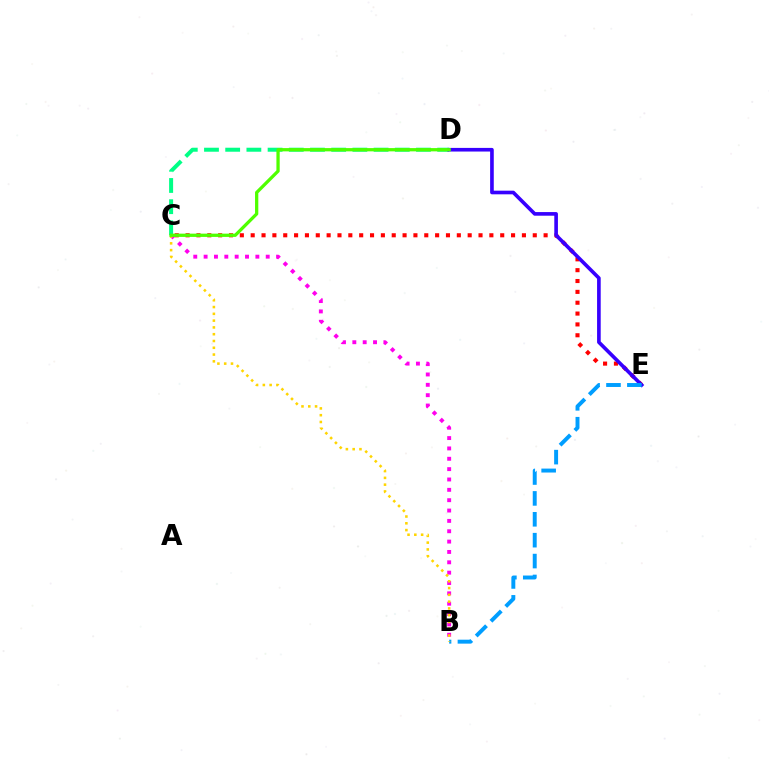{('B', 'C'): [{'color': '#ff00ed', 'line_style': 'dotted', 'thickness': 2.81}, {'color': '#ffd500', 'line_style': 'dotted', 'thickness': 1.84}], ('C', 'D'): [{'color': '#00ff86', 'line_style': 'dashed', 'thickness': 2.88}, {'color': '#4fff00', 'line_style': 'solid', 'thickness': 2.36}], ('C', 'E'): [{'color': '#ff0000', 'line_style': 'dotted', 'thickness': 2.95}], ('D', 'E'): [{'color': '#3700ff', 'line_style': 'solid', 'thickness': 2.62}], ('B', 'E'): [{'color': '#009eff', 'line_style': 'dashed', 'thickness': 2.84}]}